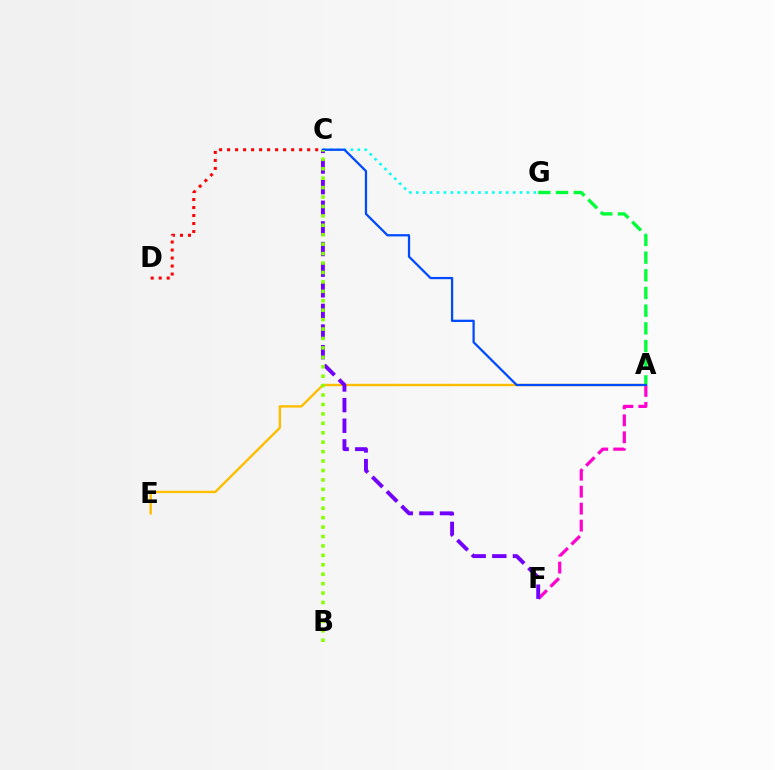{('A', 'F'): [{'color': '#ff00cf', 'line_style': 'dashed', 'thickness': 2.31}], ('A', 'G'): [{'color': '#00ff39', 'line_style': 'dashed', 'thickness': 2.4}], ('A', 'E'): [{'color': '#ffbd00', 'line_style': 'solid', 'thickness': 1.72}], ('C', 'D'): [{'color': '#ff0000', 'line_style': 'dotted', 'thickness': 2.18}], ('C', 'F'): [{'color': '#7200ff', 'line_style': 'dashed', 'thickness': 2.8}], ('C', 'G'): [{'color': '#00fff6', 'line_style': 'dotted', 'thickness': 1.88}], ('A', 'C'): [{'color': '#004bff', 'line_style': 'solid', 'thickness': 1.63}], ('B', 'C'): [{'color': '#84ff00', 'line_style': 'dotted', 'thickness': 2.56}]}